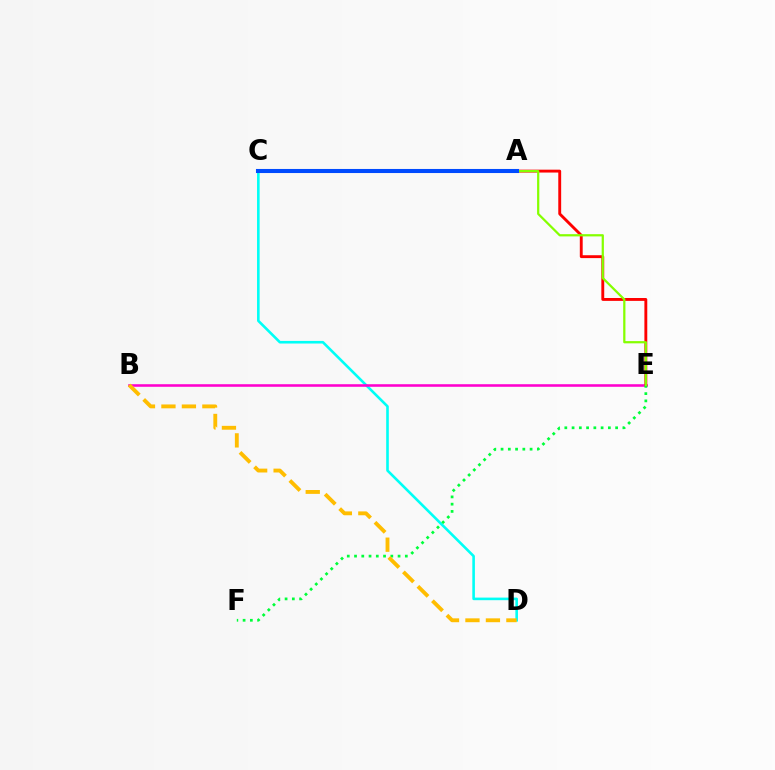{('C', 'D'): [{'color': '#00fff6', 'line_style': 'solid', 'thickness': 1.87}], ('A', 'C'): [{'color': '#7200ff', 'line_style': 'dashed', 'thickness': 1.53}, {'color': '#004bff', 'line_style': 'solid', 'thickness': 2.93}], ('B', 'E'): [{'color': '#ff00cf', 'line_style': 'solid', 'thickness': 1.85}], ('A', 'E'): [{'color': '#ff0000', 'line_style': 'solid', 'thickness': 2.07}, {'color': '#84ff00', 'line_style': 'solid', 'thickness': 1.61}], ('E', 'F'): [{'color': '#00ff39', 'line_style': 'dotted', 'thickness': 1.97}], ('B', 'D'): [{'color': '#ffbd00', 'line_style': 'dashed', 'thickness': 2.78}]}